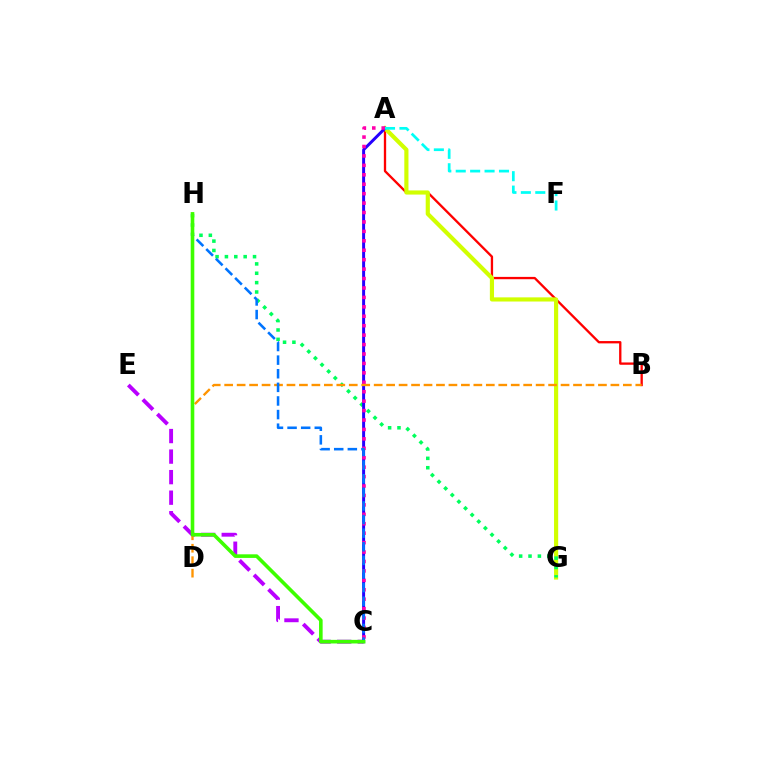{('A', 'B'): [{'color': '#ff0000', 'line_style': 'solid', 'thickness': 1.67}], ('A', 'G'): [{'color': '#d1ff00', 'line_style': 'solid', 'thickness': 2.99}], ('C', 'E'): [{'color': '#b900ff', 'line_style': 'dashed', 'thickness': 2.79}], ('G', 'H'): [{'color': '#00ff5c', 'line_style': 'dotted', 'thickness': 2.55}], ('A', 'C'): [{'color': '#2500ff', 'line_style': 'solid', 'thickness': 2.14}, {'color': '#ff00ac', 'line_style': 'dotted', 'thickness': 2.56}], ('B', 'D'): [{'color': '#ff9400', 'line_style': 'dashed', 'thickness': 1.69}], ('C', 'H'): [{'color': '#0074ff', 'line_style': 'dashed', 'thickness': 1.85}, {'color': '#3dff00', 'line_style': 'solid', 'thickness': 2.6}], ('A', 'F'): [{'color': '#00fff6', 'line_style': 'dashed', 'thickness': 1.96}]}